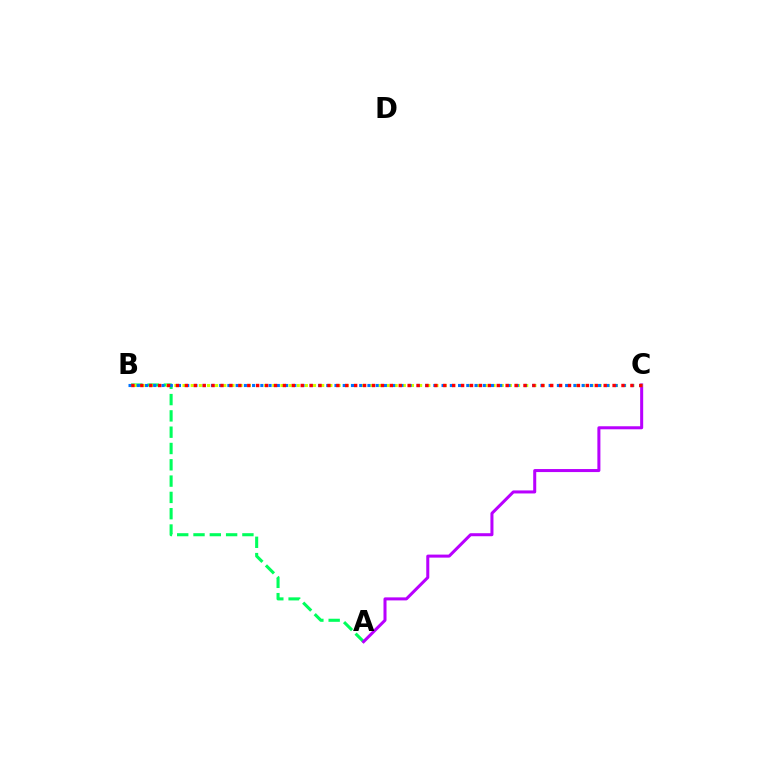{('A', 'B'): [{'color': '#00ff5c', 'line_style': 'dashed', 'thickness': 2.21}], ('A', 'C'): [{'color': '#b900ff', 'line_style': 'solid', 'thickness': 2.18}], ('B', 'C'): [{'color': '#d1ff00', 'line_style': 'dotted', 'thickness': 2.22}, {'color': '#0074ff', 'line_style': 'dotted', 'thickness': 2.24}, {'color': '#ff0000', 'line_style': 'dotted', 'thickness': 2.42}]}